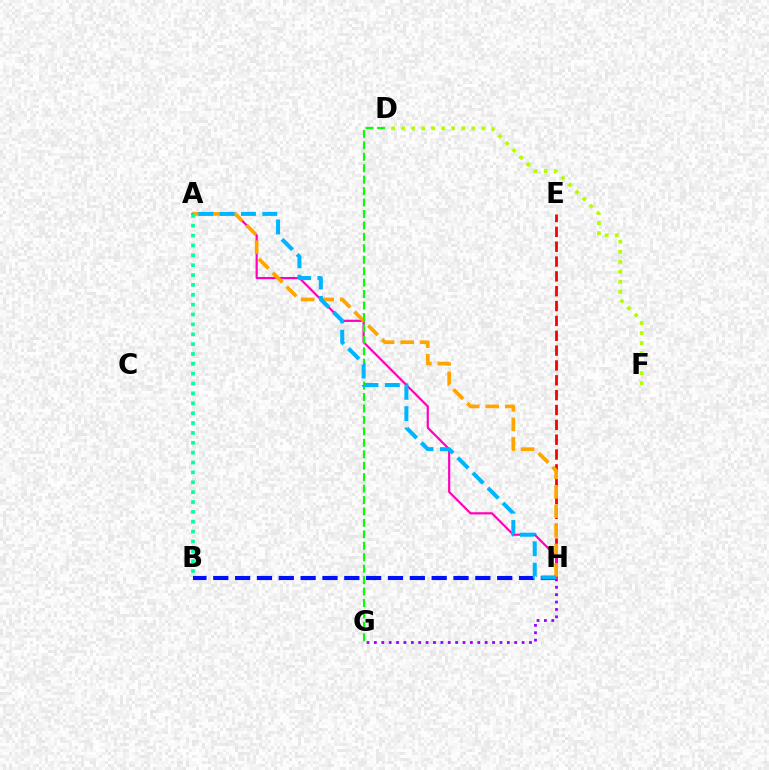{('G', 'H'): [{'color': '#9b00ff', 'line_style': 'dotted', 'thickness': 2.01}], ('D', 'F'): [{'color': '#b3ff00', 'line_style': 'dotted', 'thickness': 2.72}], ('B', 'H'): [{'color': '#0010ff', 'line_style': 'dashed', 'thickness': 2.97}], ('E', 'H'): [{'color': '#ff0000', 'line_style': 'dashed', 'thickness': 2.02}], ('A', 'H'): [{'color': '#ff00bd', 'line_style': 'solid', 'thickness': 1.57}, {'color': '#ffa500', 'line_style': 'dashed', 'thickness': 2.65}, {'color': '#00b5ff', 'line_style': 'dashed', 'thickness': 2.9}], ('D', 'G'): [{'color': '#08ff00', 'line_style': 'dashed', 'thickness': 1.55}], ('A', 'B'): [{'color': '#00ff9d', 'line_style': 'dotted', 'thickness': 2.68}]}